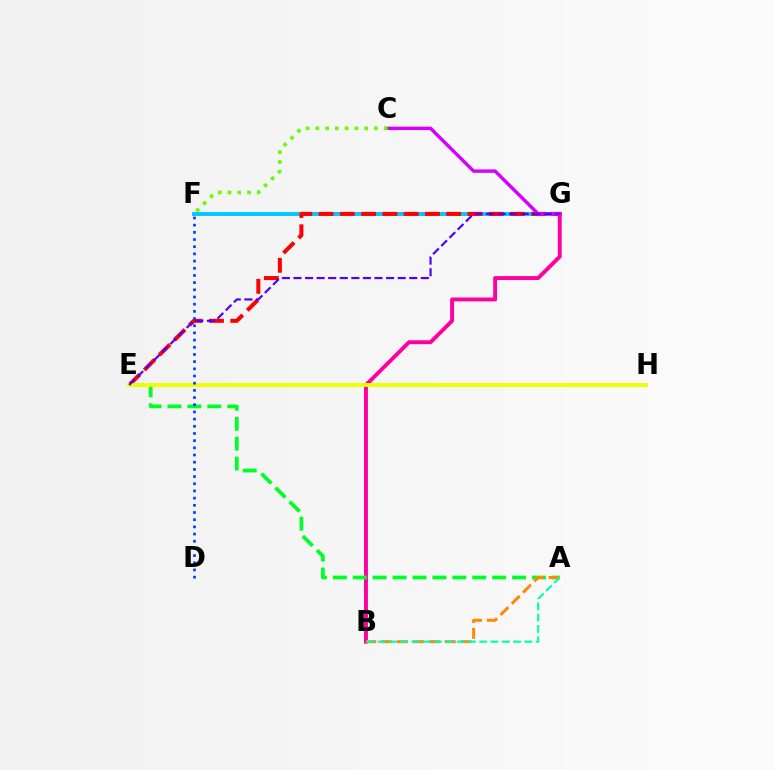{('F', 'G'): [{'color': '#00c7ff', 'line_style': 'solid', 'thickness': 2.8}], ('E', 'G'): [{'color': '#ff0000', 'line_style': 'dashed', 'thickness': 2.89}, {'color': '#4f00ff', 'line_style': 'dashed', 'thickness': 1.57}], ('B', 'G'): [{'color': '#ff00a0', 'line_style': 'solid', 'thickness': 2.82}], ('A', 'E'): [{'color': '#00ff27', 'line_style': 'dashed', 'thickness': 2.71}], ('A', 'B'): [{'color': '#ff8800', 'line_style': 'dashed', 'thickness': 2.16}, {'color': '#00ffaf', 'line_style': 'dashed', 'thickness': 1.53}], ('E', 'H'): [{'color': '#eeff00', 'line_style': 'solid', 'thickness': 2.8}], ('C', 'G'): [{'color': '#d600ff', 'line_style': 'solid', 'thickness': 2.46}], ('D', 'F'): [{'color': '#003fff', 'line_style': 'dotted', 'thickness': 1.95}], ('C', 'F'): [{'color': '#66ff00', 'line_style': 'dotted', 'thickness': 2.65}]}